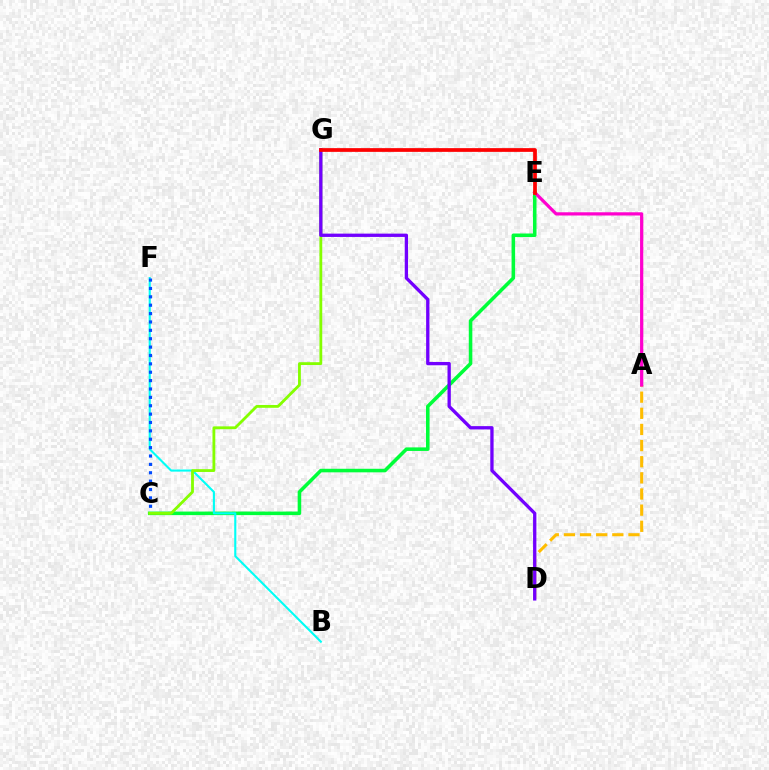{('C', 'E'): [{'color': '#00ff39', 'line_style': 'solid', 'thickness': 2.56}], ('B', 'F'): [{'color': '#00fff6', 'line_style': 'solid', 'thickness': 1.52}], ('C', 'F'): [{'color': '#004bff', 'line_style': 'dotted', 'thickness': 2.28}], ('C', 'G'): [{'color': '#84ff00', 'line_style': 'solid', 'thickness': 2.03}], ('A', 'D'): [{'color': '#ffbd00', 'line_style': 'dashed', 'thickness': 2.19}], ('D', 'G'): [{'color': '#7200ff', 'line_style': 'solid', 'thickness': 2.38}], ('A', 'E'): [{'color': '#ff00cf', 'line_style': 'solid', 'thickness': 2.32}], ('E', 'G'): [{'color': '#ff0000', 'line_style': 'solid', 'thickness': 2.68}]}